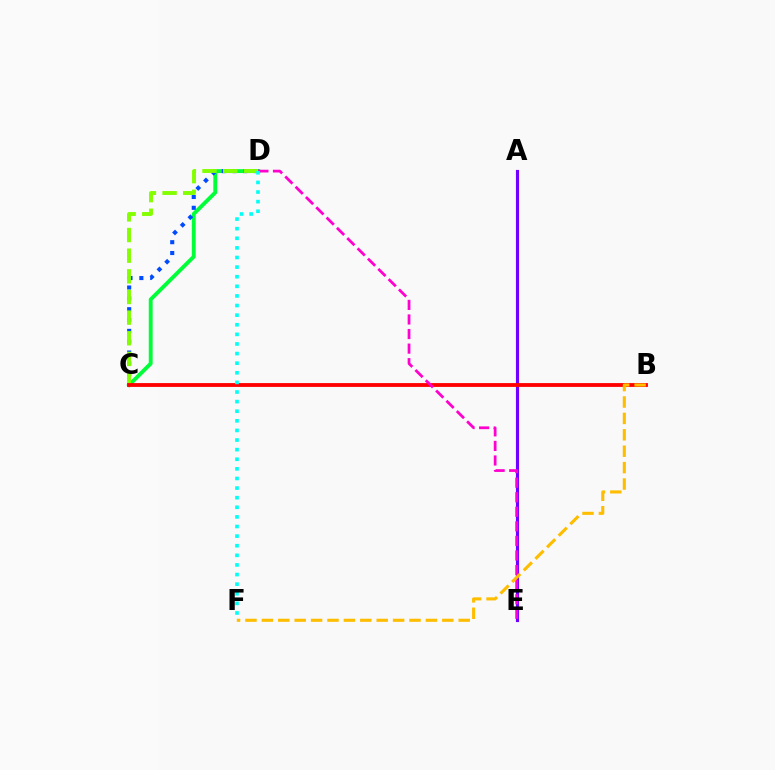{('C', 'D'): [{'color': '#00ff39', 'line_style': 'solid', 'thickness': 2.79}, {'color': '#004bff', 'line_style': 'dotted', 'thickness': 2.94}, {'color': '#84ff00', 'line_style': 'dashed', 'thickness': 2.8}], ('A', 'E'): [{'color': '#7200ff', 'line_style': 'solid', 'thickness': 2.27}], ('B', 'C'): [{'color': '#ff0000', 'line_style': 'solid', 'thickness': 2.75}], ('D', 'E'): [{'color': '#ff00cf', 'line_style': 'dashed', 'thickness': 1.98}], ('B', 'F'): [{'color': '#ffbd00', 'line_style': 'dashed', 'thickness': 2.23}], ('D', 'F'): [{'color': '#00fff6', 'line_style': 'dotted', 'thickness': 2.61}]}